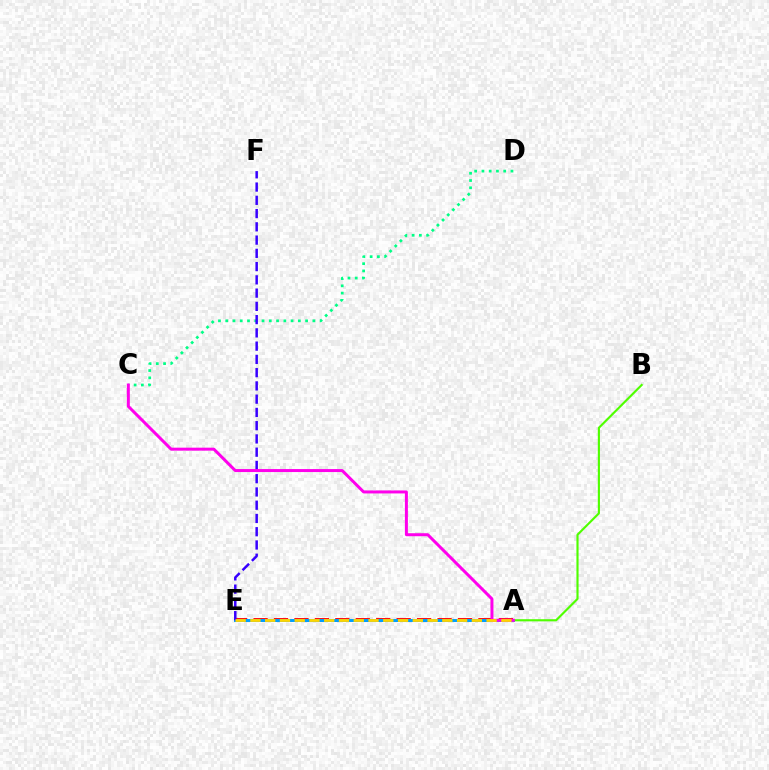{('A', 'E'): [{'color': '#ff0000', 'line_style': 'dashed', 'thickness': 2.78}, {'color': '#009eff', 'line_style': 'solid', 'thickness': 2.14}, {'color': '#ffd500', 'line_style': 'dashed', 'thickness': 2.01}], ('C', 'D'): [{'color': '#00ff86', 'line_style': 'dotted', 'thickness': 1.97}], ('A', 'B'): [{'color': '#4fff00', 'line_style': 'solid', 'thickness': 1.54}], ('E', 'F'): [{'color': '#3700ff', 'line_style': 'dashed', 'thickness': 1.8}], ('A', 'C'): [{'color': '#ff00ed', 'line_style': 'solid', 'thickness': 2.15}]}